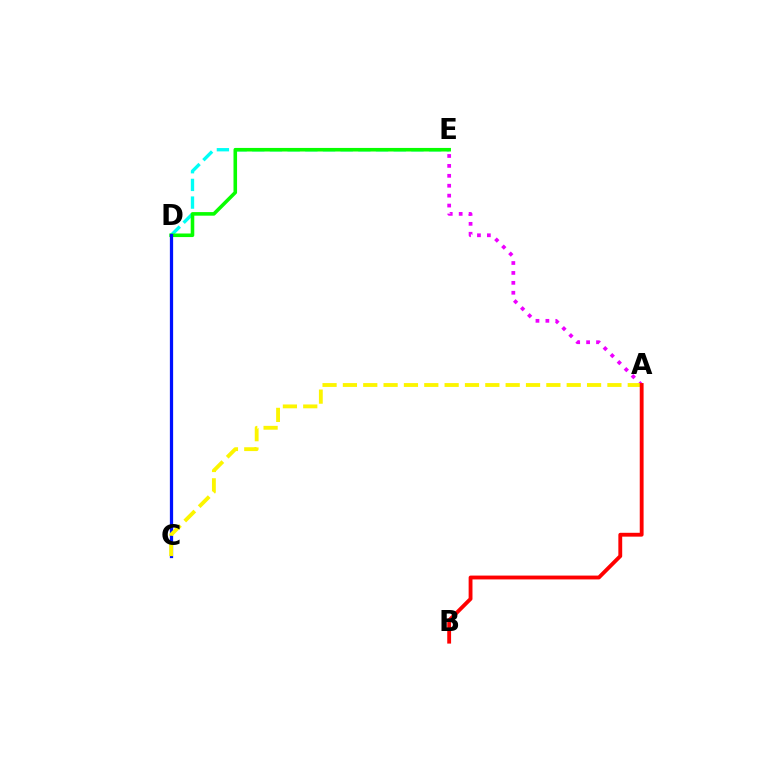{('D', 'E'): [{'color': '#00fff6', 'line_style': 'dashed', 'thickness': 2.4}, {'color': '#08ff00', 'line_style': 'solid', 'thickness': 2.57}], ('A', 'E'): [{'color': '#ee00ff', 'line_style': 'dotted', 'thickness': 2.69}], ('C', 'D'): [{'color': '#0010ff', 'line_style': 'solid', 'thickness': 2.34}], ('A', 'C'): [{'color': '#fcf500', 'line_style': 'dashed', 'thickness': 2.76}], ('A', 'B'): [{'color': '#ff0000', 'line_style': 'solid', 'thickness': 2.77}]}